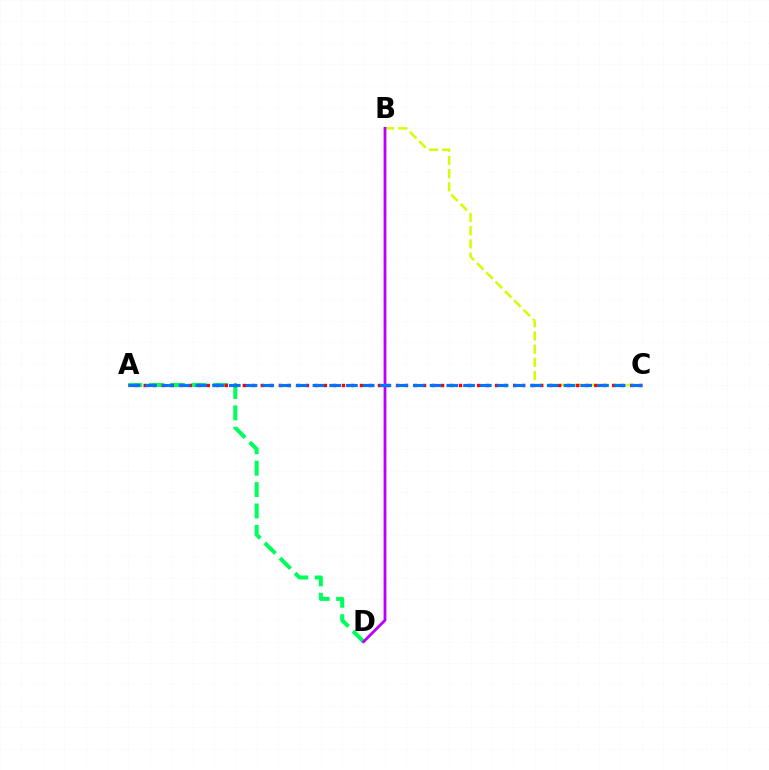{('A', 'D'): [{'color': '#00ff5c', 'line_style': 'dashed', 'thickness': 2.91}], ('B', 'C'): [{'color': '#d1ff00', 'line_style': 'dashed', 'thickness': 1.79}], ('A', 'C'): [{'color': '#ff0000', 'line_style': 'dotted', 'thickness': 2.45}, {'color': '#0074ff', 'line_style': 'dashed', 'thickness': 2.27}], ('B', 'D'): [{'color': '#b900ff', 'line_style': 'solid', 'thickness': 2.03}]}